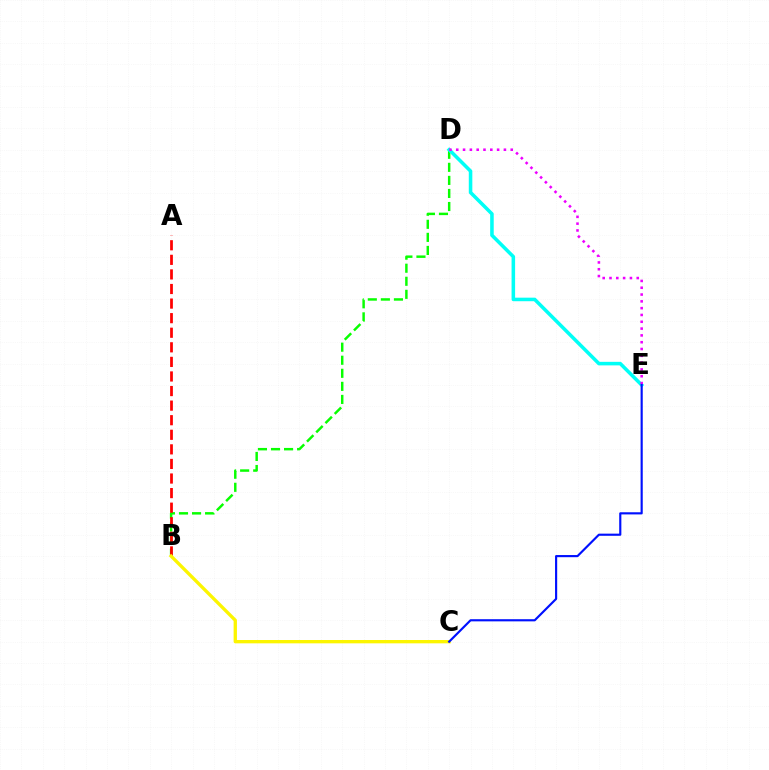{('B', 'D'): [{'color': '#08ff00', 'line_style': 'dashed', 'thickness': 1.77}], ('D', 'E'): [{'color': '#00fff6', 'line_style': 'solid', 'thickness': 2.55}, {'color': '#ee00ff', 'line_style': 'dotted', 'thickness': 1.85}], ('A', 'B'): [{'color': '#ff0000', 'line_style': 'dashed', 'thickness': 1.98}], ('B', 'C'): [{'color': '#fcf500', 'line_style': 'solid', 'thickness': 2.4}], ('C', 'E'): [{'color': '#0010ff', 'line_style': 'solid', 'thickness': 1.55}]}